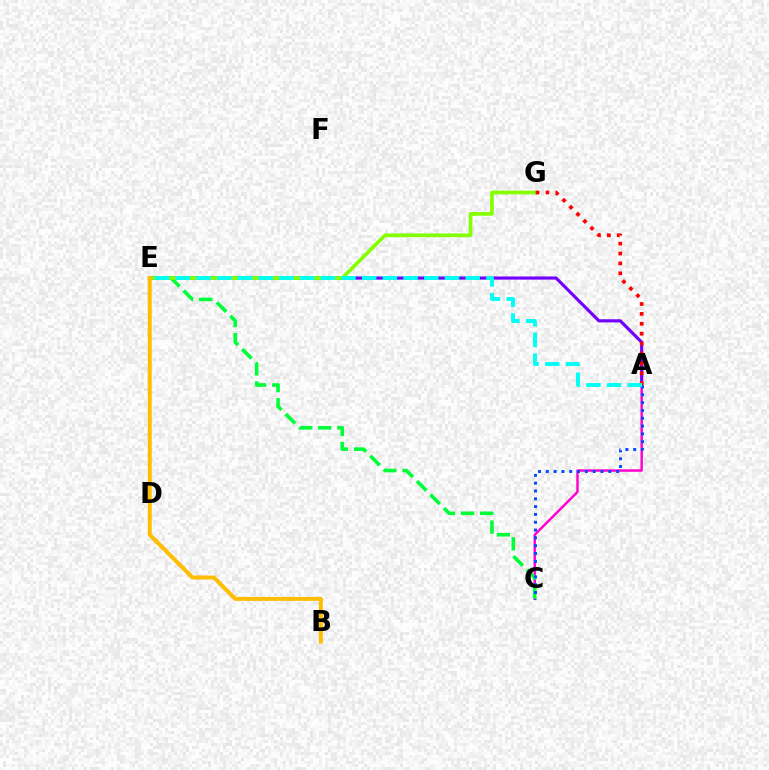{('A', 'C'): [{'color': '#ff00cf', 'line_style': 'solid', 'thickness': 1.76}, {'color': '#004bff', 'line_style': 'dotted', 'thickness': 2.12}], ('C', 'E'): [{'color': '#00ff39', 'line_style': 'dashed', 'thickness': 2.59}], ('A', 'E'): [{'color': '#7200ff', 'line_style': 'solid', 'thickness': 2.27}, {'color': '#00fff6', 'line_style': 'dashed', 'thickness': 2.81}], ('E', 'G'): [{'color': '#84ff00', 'line_style': 'solid', 'thickness': 2.65}], ('A', 'G'): [{'color': '#ff0000', 'line_style': 'dotted', 'thickness': 2.69}], ('B', 'E'): [{'color': '#ffbd00', 'line_style': 'solid', 'thickness': 2.87}]}